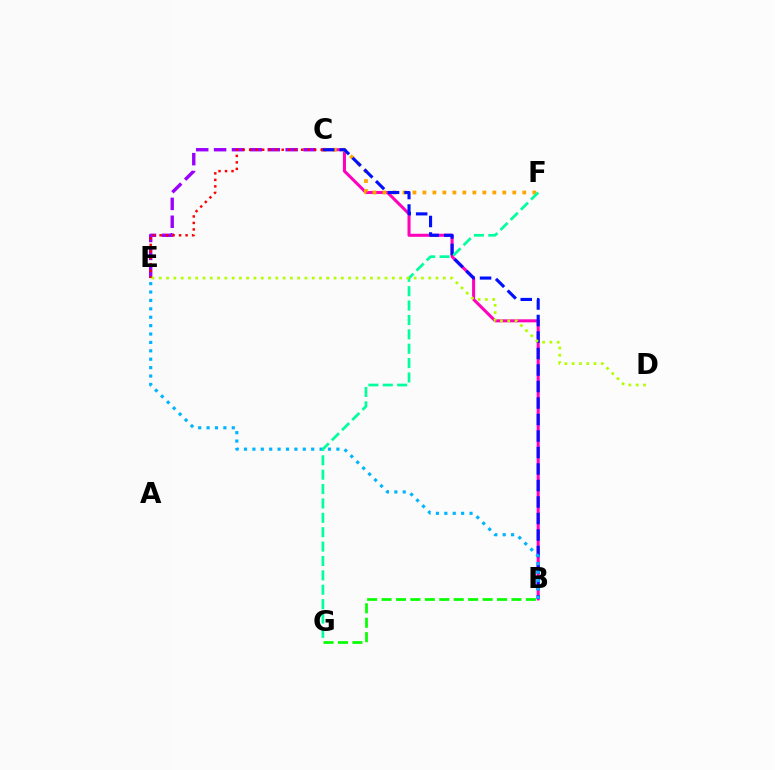{('B', 'C'): [{'color': '#ff00bd', 'line_style': 'solid', 'thickness': 2.19}, {'color': '#0010ff', 'line_style': 'dashed', 'thickness': 2.24}], ('C', 'E'): [{'color': '#9b00ff', 'line_style': 'dashed', 'thickness': 2.43}, {'color': '#ff0000', 'line_style': 'dotted', 'thickness': 1.77}], ('C', 'F'): [{'color': '#ffa500', 'line_style': 'dotted', 'thickness': 2.71}], ('B', 'E'): [{'color': '#00b5ff', 'line_style': 'dotted', 'thickness': 2.28}], ('F', 'G'): [{'color': '#00ff9d', 'line_style': 'dashed', 'thickness': 1.95}], ('B', 'G'): [{'color': '#08ff00', 'line_style': 'dashed', 'thickness': 1.96}], ('D', 'E'): [{'color': '#b3ff00', 'line_style': 'dotted', 'thickness': 1.98}]}